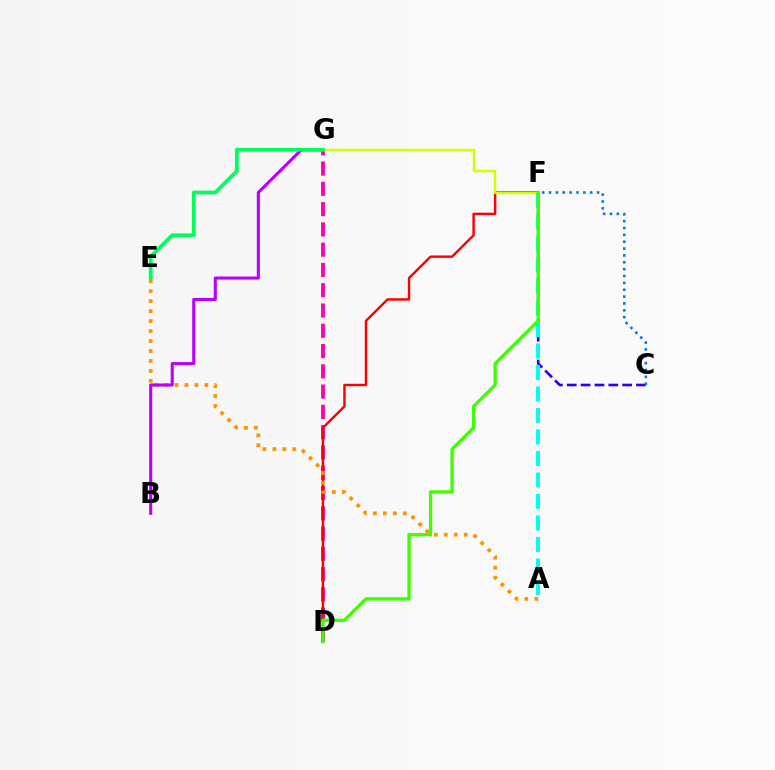{('D', 'G'): [{'color': '#ff00ac', 'line_style': 'dashed', 'thickness': 2.75}], ('C', 'F'): [{'color': '#2500ff', 'line_style': 'dashed', 'thickness': 1.88}, {'color': '#0074ff', 'line_style': 'dotted', 'thickness': 1.86}], ('D', 'F'): [{'color': '#ff0000', 'line_style': 'solid', 'thickness': 1.75}, {'color': '#3dff00', 'line_style': 'solid', 'thickness': 2.37}], ('A', 'E'): [{'color': '#ff9400', 'line_style': 'dotted', 'thickness': 2.71}], ('B', 'G'): [{'color': '#b900ff', 'line_style': 'solid', 'thickness': 2.22}], ('F', 'G'): [{'color': '#d1ff00', 'line_style': 'solid', 'thickness': 1.76}], ('E', 'G'): [{'color': '#00ff5c', 'line_style': 'solid', 'thickness': 2.71}], ('A', 'F'): [{'color': '#00fff6', 'line_style': 'dashed', 'thickness': 2.92}]}